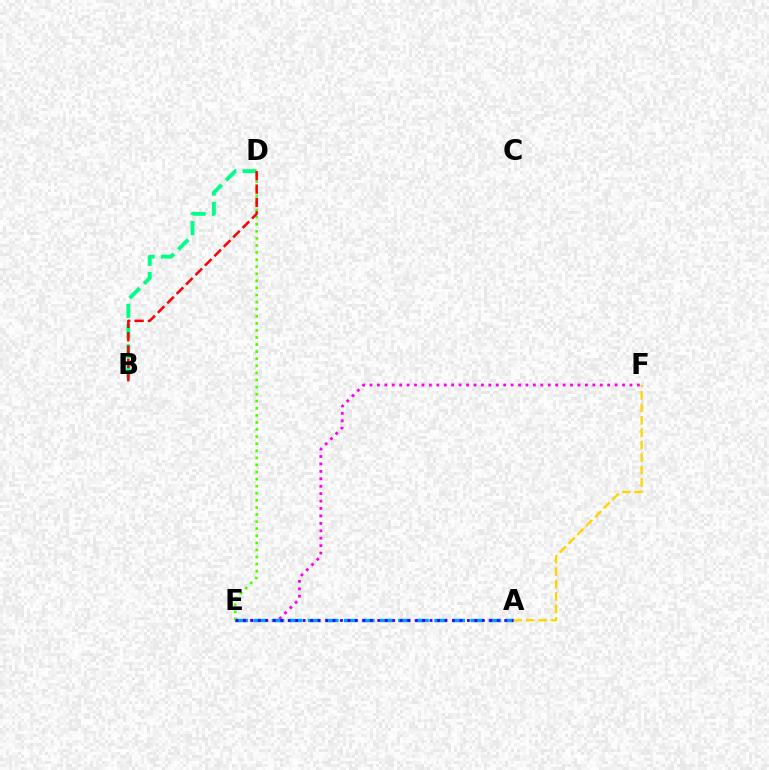{('E', 'F'): [{'color': '#ff00ed', 'line_style': 'dotted', 'thickness': 2.02}], ('A', 'E'): [{'color': '#009eff', 'line_style': 'dashed', 'thickness': 2.46}, {'color': '#3700ff', 'line_style': 'dotted', 'thickness': 2.03}], ('A', 'F'): [{'color': '#ffd500', 'line_style': 'dashed', 'thickness': 1.69}], ('D', 'E'): [{'color': '#4fff00', 'line_style': 'dotted', 'thickness': 1.92}], ('B', 'D'): [{'color': '#00ff86', 'line_style': 'dashed', 'thickness': 2.76}, {'color': '#ff0000', 'line_style': 'dashed', 'thickness': 1.81}]}